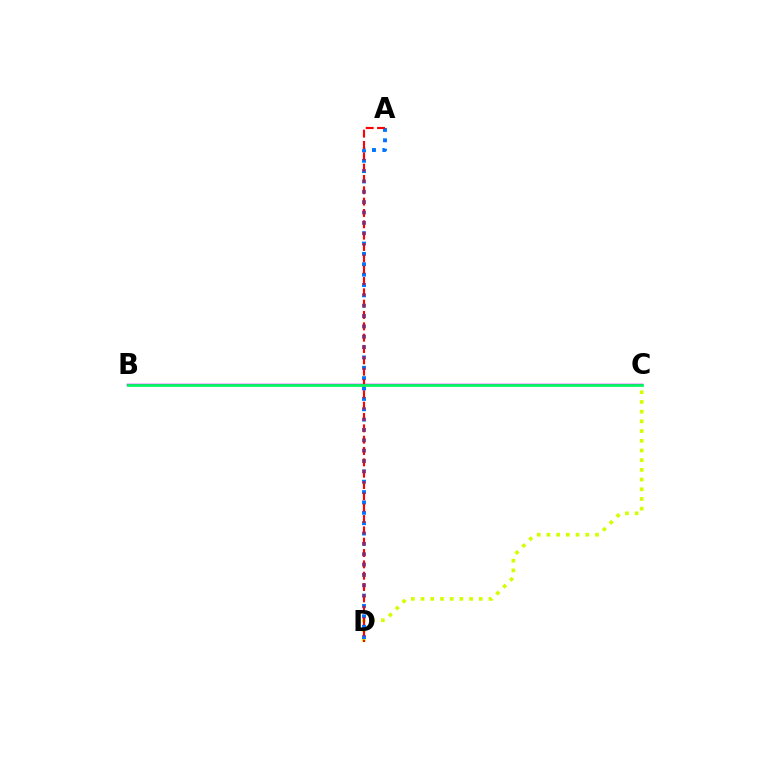{('C', 'D'): [{'color': '#d1ff00', 'line_style': 'dotted', 'thickness': 2.64}], ('B', 'C'): [{'color': '#b900ff', 'line_style': 'solid', 'thickness': 1.8}, {'color': '#00ff5c', 'line_style': 'solid', 'thickness': 1.95}], ('A', 'D'): [{'color': '#0074ff', 'line_style': 'dotted', 'thickness': 2.81}, {'color': '#ff0000', 'line_style': 'dashed', 'thickness': 1.54}]}